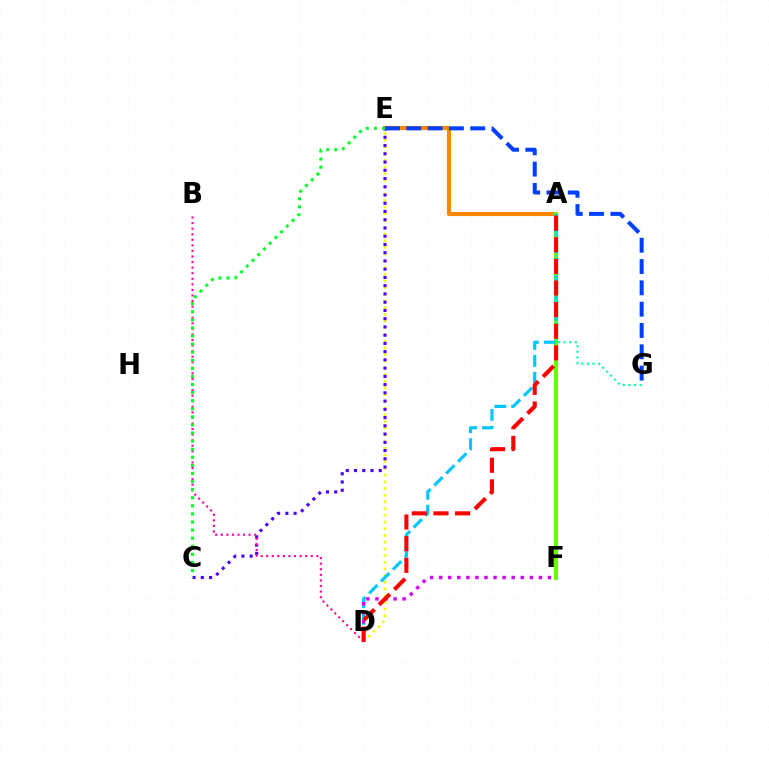{('D', 'E'): [{'color': '#eeff00', 'line_style': 'dotted', 'thickness': 1.82}], ('A', 'E'): [{'color': '#ff8800', 'line_style': 'solid', 'thickness': 2.99}], ('A', 'F'): [{'color': '#66ff00', 'line_style': 'solid', 'thickness': 2.97}], ('A', 'D'): [{'color': '#00c7ff', 'line_style': 'dashed', 'thickness': 2.29}, {'color': '#ff0000', 'line_style': 'dashed', 'thickness': 2.94}], ('C', 'E'): [{'color': '#4f00ff', 'line_style': 'dotted', 'thickness': 2.24}, {'color': '#00ff27', 'line_style': 'dotted', 'thickness': 2.2}], ('D', 'F'): [{'color': '#d600ff', 'line_style': 'dotted', 'thickness': 2.46}], ('B', 'D'): [{'color': '#ff00a0', 'line_style': 'dotted', 'thickness': 1.51}], ('E', 'G'): [{'color': '#003fff', 'line_style': 'dashed', 'thickness': 2.9}], ('A', 'G'): [{'color': '#00ffaf', 'line_style': 'dotted', 'thickness': 1.52}]}